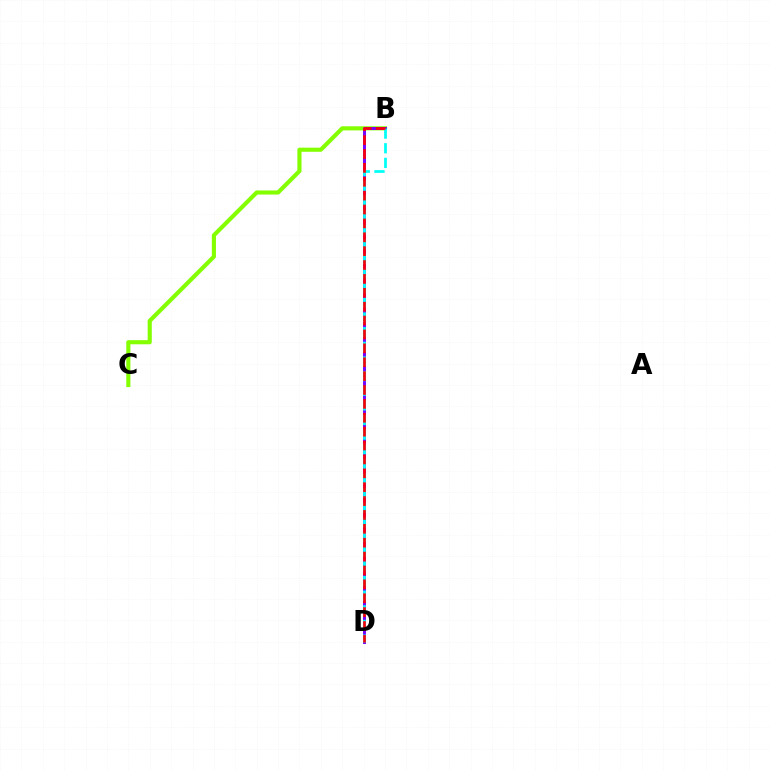{('B', 'C'): [{'color': '#84ff00', 'line_style': 'solid', 'thickness': 2.97}], ('B', 'D'): [{'color': '#7200ff', 'line_style': 'solid', 'thickness': 2.12}, {'color': '#00fff6', 'line_style': 'dashed', 'thickness': 1.99}, {'color': '#ff0000', 'line_style': 'dashed', 'thickness': 1.89}]}